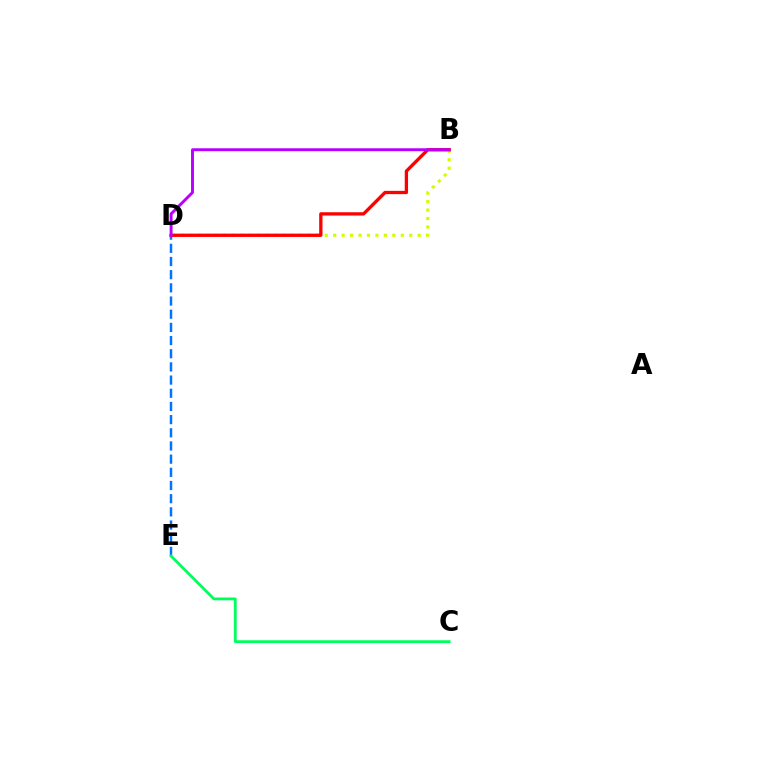{('D', 'E'): [{'color': '#0074ff', 'line_style': 'dashed', 'thickness': 1.79}], ('B', 'D'): [{'color': '#d1ff00', 'line_style': 'dotted', 'thickness': 2.3}, {'color': '#ff0000', 'line_style': 'solid', 'thickness': 2.38}, {'color': '#b900ff', 'line_style': 'solid', 'thickness': 2.11}], ('C', 'E'): [{'color': '#00ff5c', 'line_style': 'solid', 'thickness': 2.03}]}